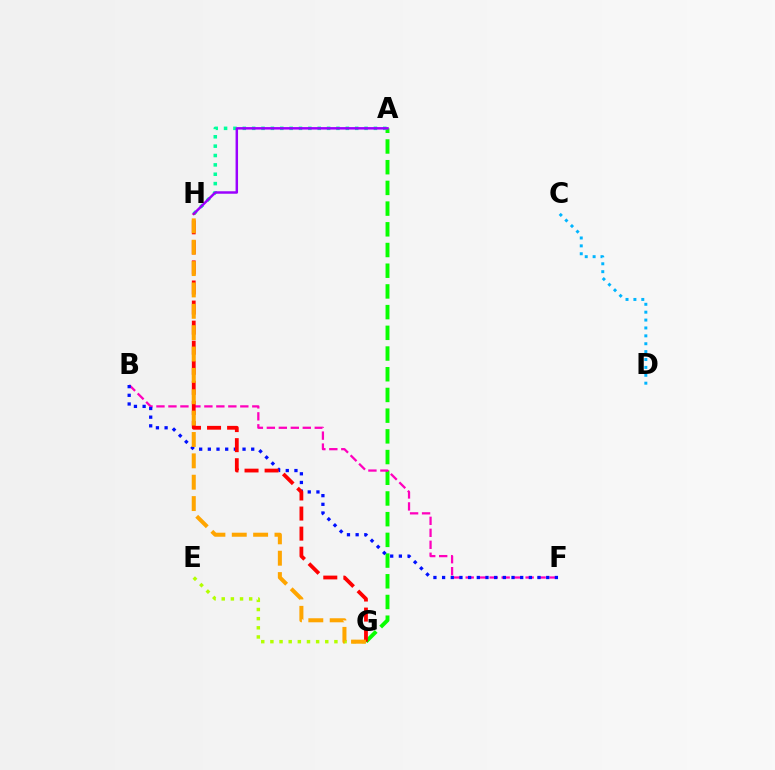{('A', 'G'): [{'color': '#08ff00', 'line_style': 'dashed', 'thickness': 2.81}], ('B', 'F'): [{'color': '#ff00bd', 'line_style': 'dashed', 'thickness': 1.63}, {'color': '#0010ff', 'line_style': 'dotted', 'thickness': 2.36}], ('A', 'H'): [{'color': '#00ff9d', 'line_style': 'dotted', 'thickness': 2.54}, {'color': '#9b00ff', 'line_style': 'solid', 'thickness': 1.78}], ('E', 'G'): [{'color': '#b3ff00', 'line_style': 'dotted', 'thickness': 2.48}], ('C', 'D'): [{'color': '#00b5ff', 'line_style': 'dotted', 'thickness': 2.14}], ('G', 'H'): [{'color': '#ff0000', 'line_style': 'dashed', 'thickness': 2.73}, {'color': '#ffa500', 'line_style': 'dashed', 'thickness': 2.9}]}